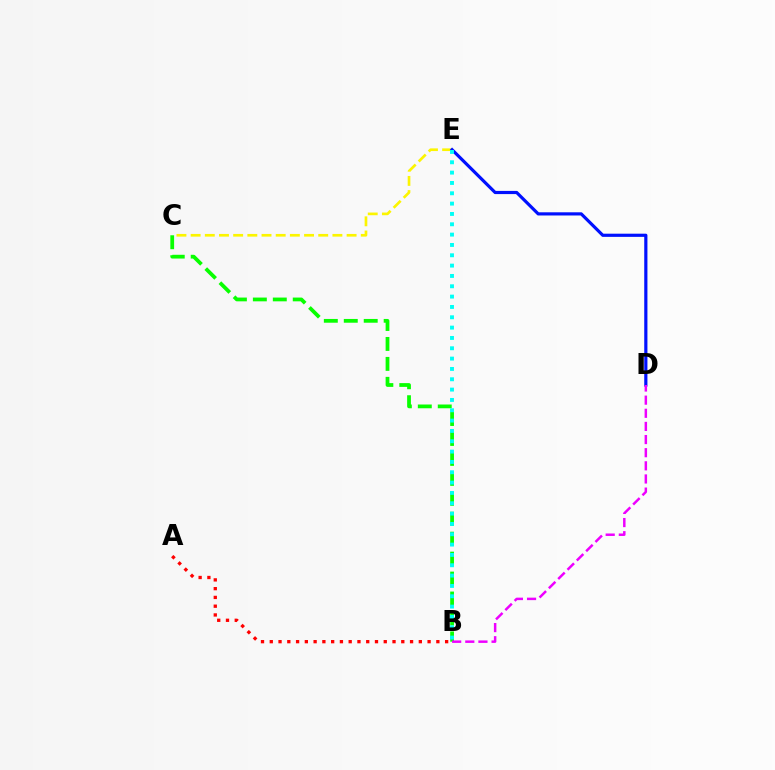{('C', 'E'): [{'color': '#fcf500', 'line_style': 'dashed', 'thickness': 1.93}], ('D', 'E'): [{'color': '#0010ff', 'line_style': 'solid', 'thickness': 2.29}], ('B', 'C'): [{'color': '#08ff00', 'line_style': 'dashed', 'thickness': 2.71}], ('A', 'B'): [{'color': '#ff0000', 'line_style': 'dotted', 'thickness': 2.38}], ('B', 'D'): [{'color': '#ee00ff', 'line_style': 'dashed', 'thickness': 1.78}], ('B', 'E'): [{'color': '#00fff6', 'line_style': 'dotted', 'thickness': 2.81}]}